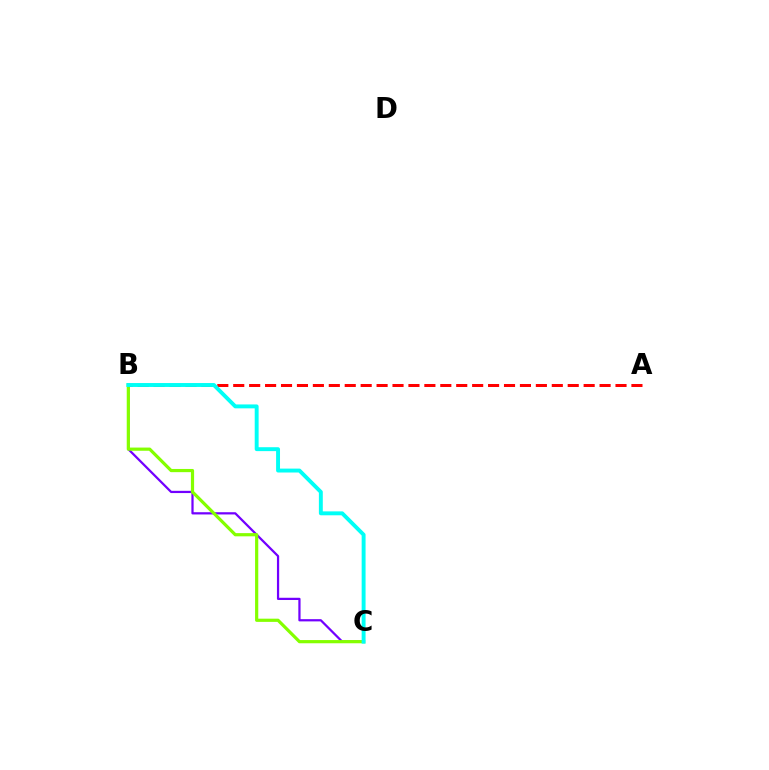{('B', 'C'): [{'color': '#7200ff', 'line_style': 'solid', 'thickness': 1.61}, {'color': '#84ff00', 'line_style': 'solid', 'thickness': 2.3}, {'color': '#00fff6', 'line_style': 'solid', 'thickness': 2.82}], ('A', 'B'): [{'color': '#ff0000', 'line_style': 'dashed', 'thickness': 2.16}]}